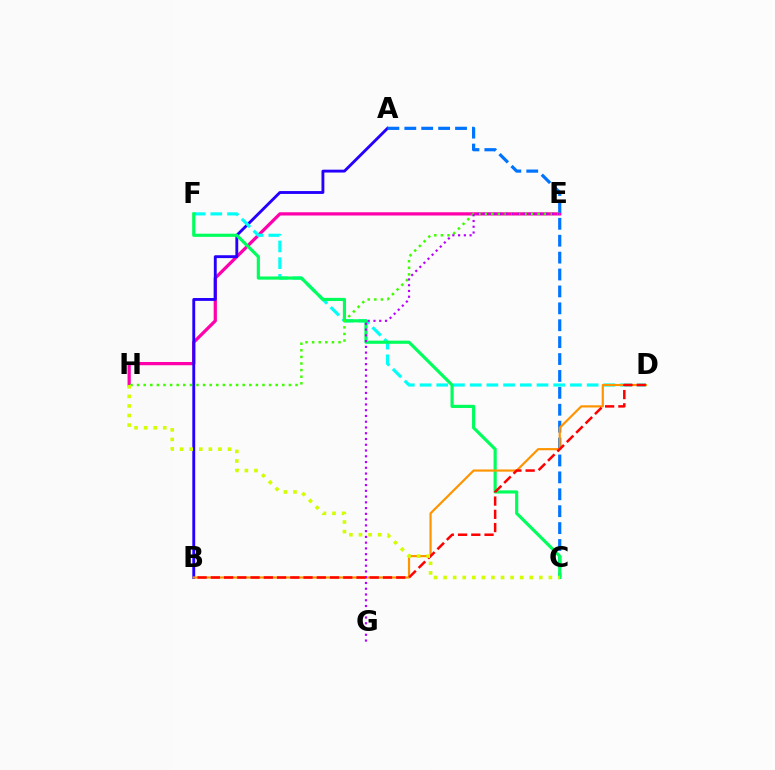{('E', 'H'): [{'color': '#ff00ac', 'line_style': 'solid', 'thickness': 2.33}, {'color': '#3dff00', 'line_style': 'dotted', 'thickness': 1.79}], ('A', 'B'): [{'color': '#2500ff', 'line_style': 'solid', 'thickness': 2.06}], ('A', 'C'): [{'color': '#0074ff', 'line_style': 'dashed', 'thickness': 2.3}], ('D', 'F'): [{'color': '#00fff6', 'line_style': 'dashed', 'thickness': 2.27}], ('C', 'F'): [{'color': '#00ff5c', 'line_style': 'solid', 'thickness': 2.28}], ('B', 'D'): [{'color': '#ff9400', 'line_style': 'solid', 'thickness': 1.57}, {'color': '#ff0000', 'line_style': 'dashed', 'thickness': 1.8}], ('E', 'G'): [{'color': '#b900ff', 'line_style': 'dotted', 'thickness': 1.56}], ('C', 'H'): [{'color': '#d1ff00', 'line_style': 'dotted', 'thickness': 2.6}]}